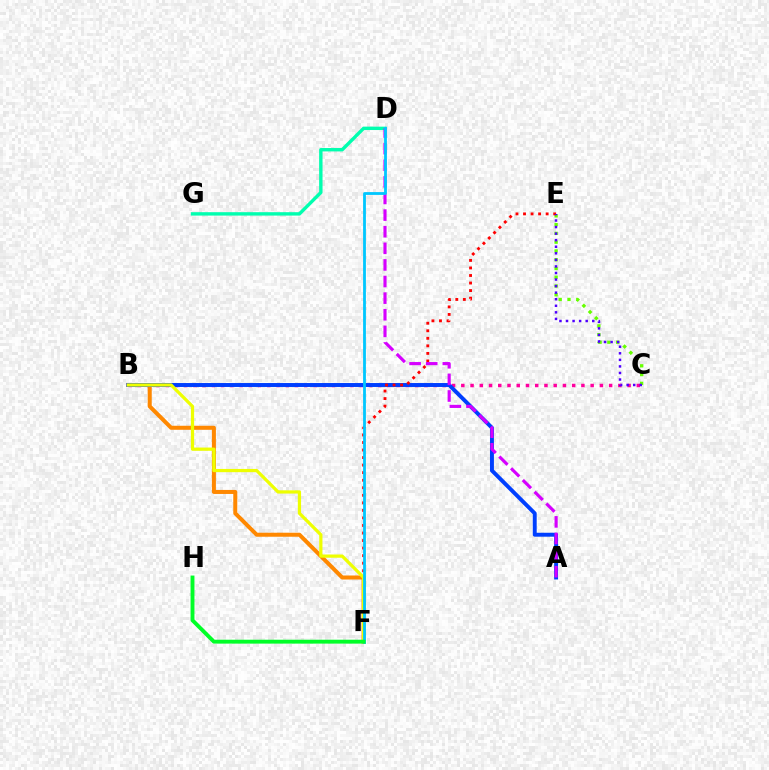{('B', 'C'): [{'color': '#ff00a0', 'line_style': 'dotted', 'thickness': 2.51}], ('B', 'F'): [{'color': '#ff8800', 'line_style': 'solid', 'thickness': 2.9}, {'color': '#eeff00', 'line_style': 'solid', 'thickness': 2.33}], ('C', 'E'): [{'color': '#66ff00', 'line_style': 'dotted', 'thickness': 2.38}, {'color': '#4f00ff', 'line_style': 'dotted', 'thickness': 1.78}], ('A', 'B'): [{'color': '#003fff', 'line_style': 'solid', 'thickness': 2.84}], ('D', 'G'): [{'color': '#00ffaf', 'line_style': 'solid', 'thickness': 2.44}], ('E', 'F'): [{'color': '#ff0000', 'line_style': 'dotted', 'thickness': 2.05}], ('A', 'D'): [{'color': '#d600ff', 'line_style': 'dashed', 'thickness': 2.26}], ('D', 'F'): [{'color': '#00c7ff', 'line_style': 'solid', 'thickness': 2.02}], ('F', 'H'): [{'color': '#00ff27', 'line_style': 'solid', 'thickness': 2.8}]}